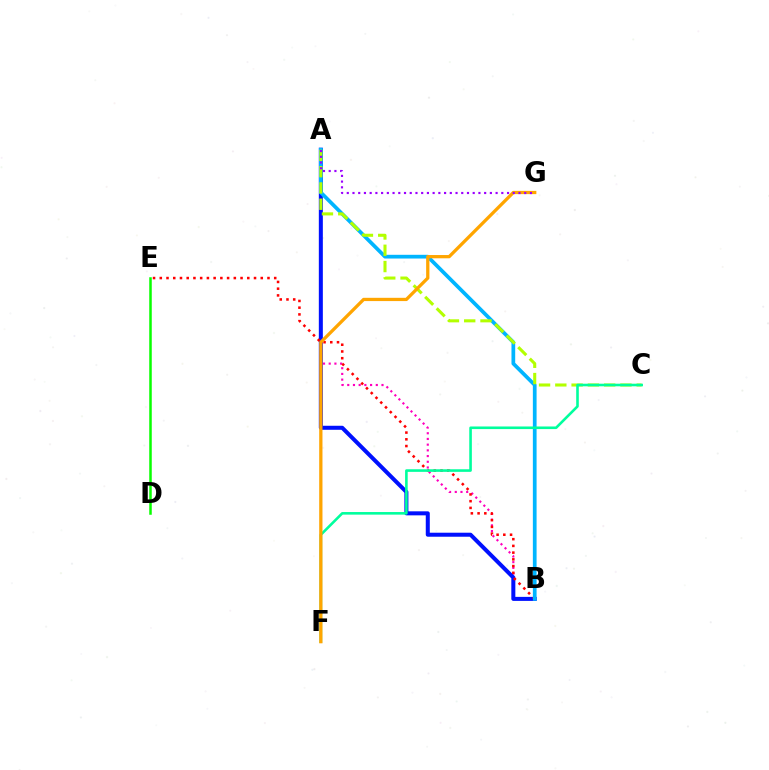{('A', 'B'): [{'color': '#ff00bd', 'line_style': 'dotted', 'thickness': 1.55}, {'color': '#0010ff', 'line_style': 'solid', 'thickness': 2.89}, {'color': '#00b5ff', 'line_style': 'solid', 'thickness': 2.69}], ('B', 'E'): [{'color': '#ff0000', 'line_style': 'dotted', 'thickness': 1.83}], ('A', 'C'): [{'color': '#b3ff00', 'line_style': 'dashed', 'thickness': 2.21}], ('D', 'E'): [{'color': '#08ff00', 'line_style': 'solid', 'thickness': 1.81}], ('C', 'F'): [{'color': '#00ff9d', 'line_style': 'solid', 'thickness': 1.87}], ('F', 'G'): [{'color': '#ffa500', 'line_style': 'solid', 'thickness': 2.35}], ('A', 'G'): [{'color': '#9b00ff', 'line_style': 'dotted', 'thickness': 1.56}]}